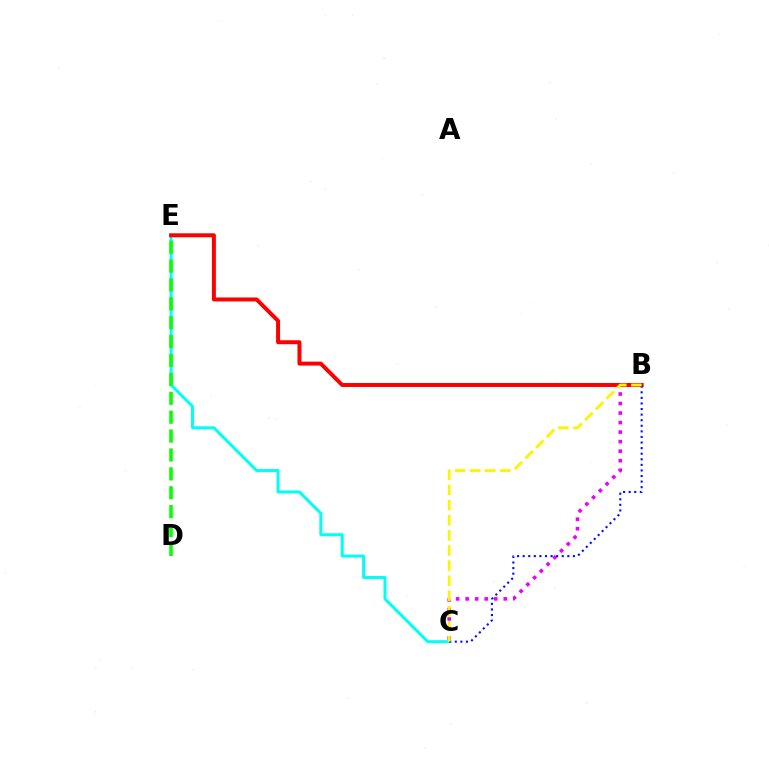{('B', 'C'): [{'color': '#ee00ff', 'line_style': 'dotted', 'thickness': 2.59}, {'color': '#0010ff', 'line_style': 'dotted', 'thickness': 1.52}, {'color': '#fcf500', 'line_style': 'dashed', 'thickness': 2.06}], ('C', 'E'): [{'color': '#00fff6', 'line_style': 'solid', 'thickness': 2.15}], ('B', 'E'): [{'color': '#ff0000', 'line_style': 'solid', 'thickness': 2.86}], ('D', 'E'): [{'color': '#08ff00', 'line_style': 'dashed', 'thickness': 2.57}]}